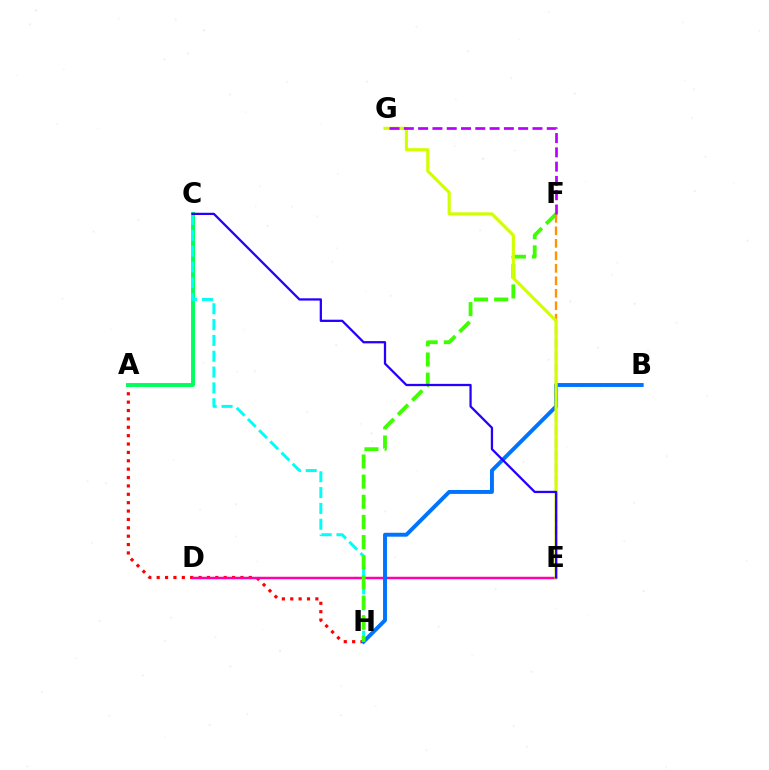{('A', 'H'): [{'color': '#ff0000', 'line_style': 'dotted', 'thickness': 2.28}], ('D', 'E'): [{'color': '#ff00ac', 'line_style': 'solid', 'thickness': 1.8}], ('A', 'C'): [{'color': '#00ff5c', 'line_style': 'solid', 'thickness': 2.82}], ('B', 'H'): [{'color': '#0074ff', 'line_style': 'solid', 'thickness': 2.83}], ('C', 'H'): [{'color': '#00fff6', 'line_style': 'dashed', 'thickness': 2.15}], ('F', 'H'): [{'color': '#3dff00', 'line_style': 'dashed', 'thickness': 2.74}], ('E', 'F'): [{'color': '#ff9400', 'line_style': 'dashed', 'thickness': 1.7}], ('E', 'G'): [{'color': '#d1ff00', 'line_style': 'solid', 'thickness': 2.25}], ('C', 'E'): [{'color': '#2500ff', 'line_style': 'solid', 'thickness': 1.63}], ('F', 'G'): [{'color': '#b900ff', 'line_style': 'dashed', 'thickness': 1.94}]}